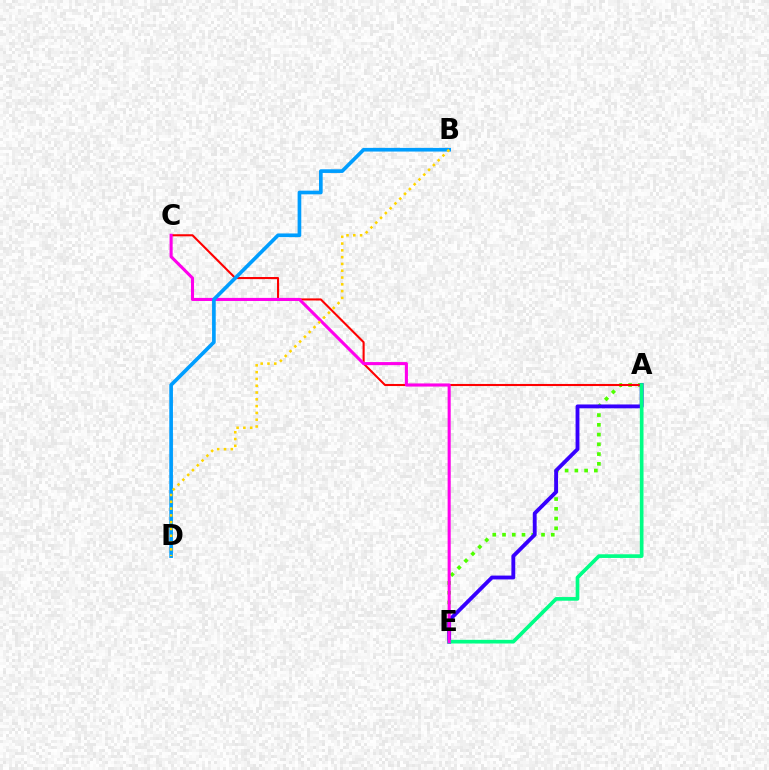{('A', 'E'): [{'color': '#4fff00', 'line_style': 'dotted', 'thickness': 2.65}, {'color': '#3700ff', 'line_style': 'solid', 'thickness': 2.77}, {'color': '#00ff86', 'line_style': 'solid', 'thickness': 2.64}], ('A', 'C'): [{'color': '#ff0000', 'line_style': 'solid', 'thickness': 1.5}], ('C', 'E'): [{'color': '#ff00ed', 'line_style': 'solid', 'thickness': 2.22}], ('B', 'D'): [{'color': '#009eff', 'line_style': 'solid', 'thickness': 2.64}, {'color': '#ffd500', 'line_style': 'dotted', 'thickness': 1.84}]}